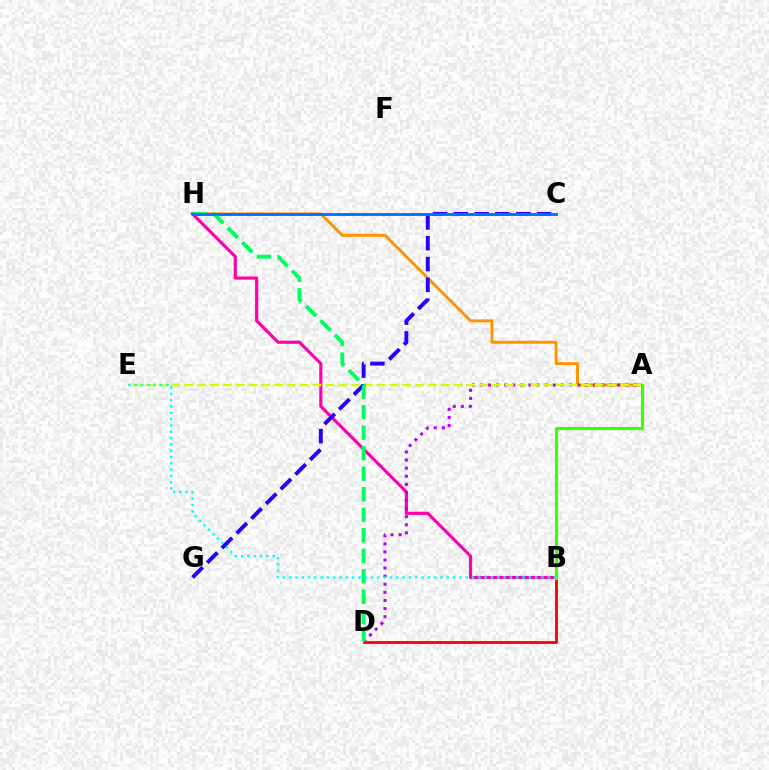{('A', 'H'): [{'color': '#ff9400', 'line_style': 'solid', 'thickness': 2.12}], ('B', 'H'): [{'color': '#ff00ac', 'line_style': 'solid', 'thickness': 2.27}], ('A', 'D'): [{'color': '#b900ff', 'line_style': 'dotted', 'thickness': 2.2}], ('B', 'D'): [{'color': '#ff0000', 'line_style': 'solid', 'thickness': 2.03}], ('A', 'E'): [{'color': '#d1ff00', 'line_style': 'dashed', 'thickness': 1.74}], ('C', 'G'): [{'color': '#2500ff', 'line_style': 'dashed', 'thickness': 2.83}], ('D', 'H'): [{'color': '#00ff5c', 'line_style': 'dashed', 'thickness': 2.79}], ('C', 'H'): [{'color': '#0074ff', 'line_style': 'solid', 'thickness': 2.08}], ('A', 'B'): [{'color': '#3dff00', 'line_style': 'solid', 'thickness': 2.29}], ('B', 'E'): [{'color': '#00fff6', 'line_style': 'dotted', 'thickness': 1.71}]}